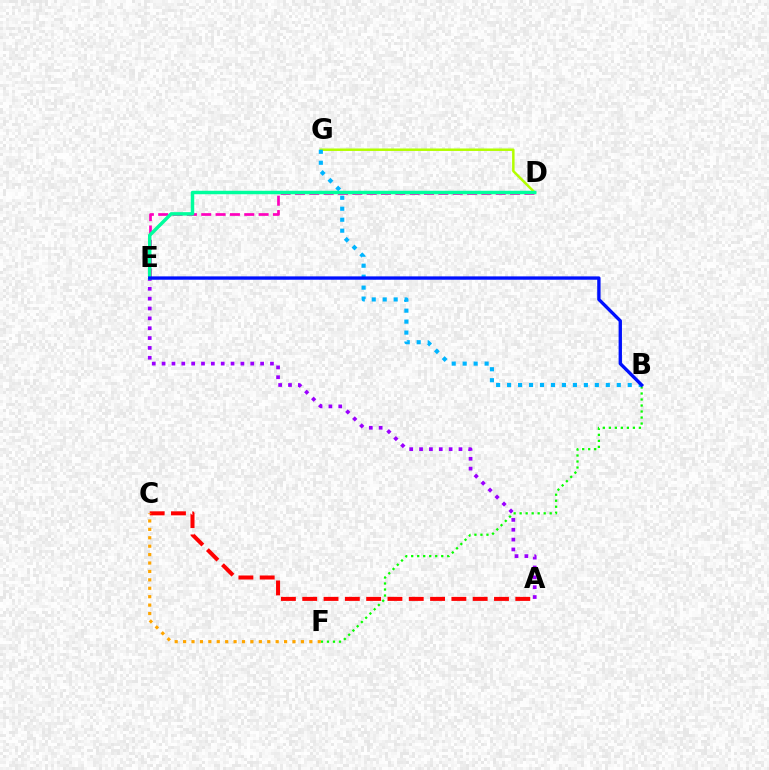{('B', 'F'): [{'color': '#08ff00', 'line_style': 'dotted', 'thickness': 1.63}], ('D', 'G'): [{'color': '#b3ff00', 'line_style': 'solid', 'thickness': 1.79}], ('D', 'E'): [{'color': '#ff00bd', 'line_style': 'dashed', 'thickness': 1.95}, {'color': '#00ff9d', 'line_style': 'solid', 'thickness': 2.49}], ('A', 'C'): [{'color': '#ff0000', 'line_style': 'dashed', 'thickness': 2.89}], ('B', 'G'): [{'color': '#00b5ff', 'line_style': 'dotted', 'thickness': 2.98}], ('C', 'F'): [{'color': '#ffa500', 'line_style': 'dotted', 'thickness': 2.29}], ('A', 'E'): [{'color': '#9b00ff', 'line_style': 'dotted', 'thickness': 2.68}], ('B', 'E'): [{'color': '#0010ff', 'line_style': 'solid', 'thickness': 2.41}]}